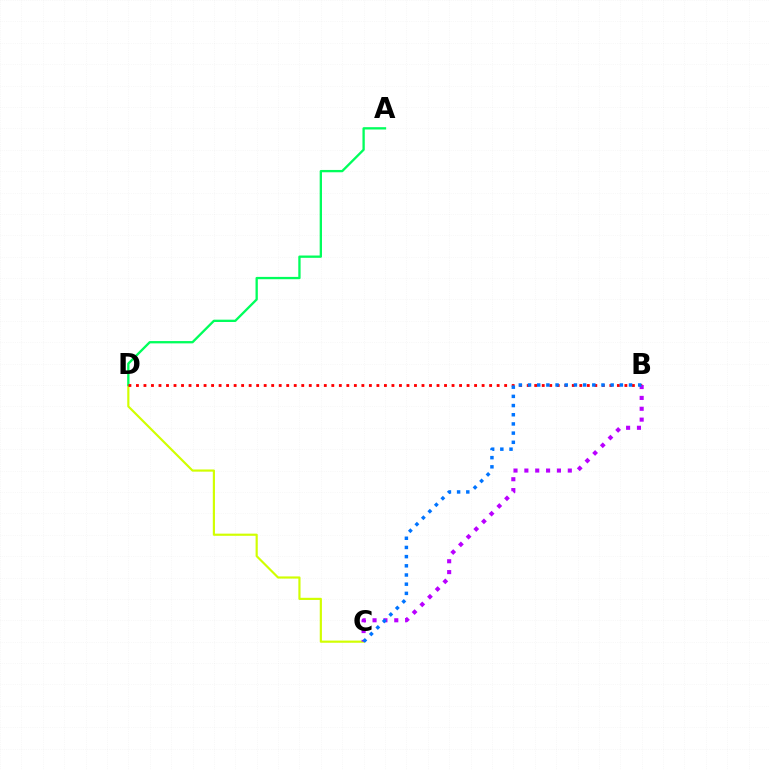{('C', 'D'): [{'color': '#d1ff00', 'line_style': 'solid', 'thickness': 1.56}], ('A', 'D'): [{'color': '#00ff5c', 'line_style': 'solid', 'thickness': 1.67}], ('B', 'D'): [{'color': '#ff0000', 'line_style': 'dotted', 'thickness': 2.04}], ('B', 'C'): [{'color': '#b900ff', 'line_style': 'dotted', 'thickness': 2.95}, {'color': '#0074ff', 'line_style': 'dotted', 'thickness': 2.5}]}